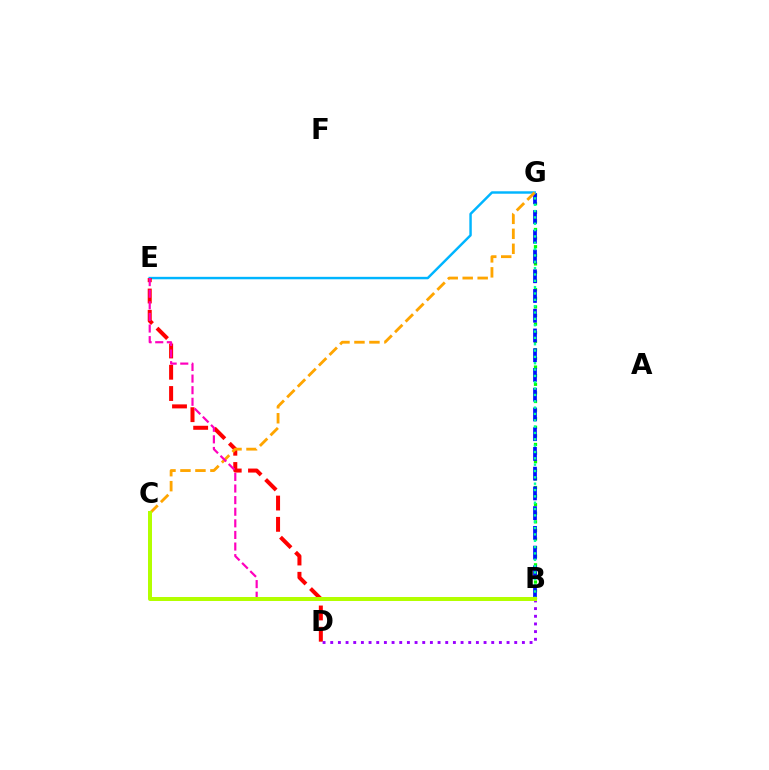{('B', 'G'): [{'color': '#08ff00', 'line_style': 'dotted', 'thickness': 2.34}, {'color': '#0010ff', 'line_style': 'dashed', 'thickness': 2.68}, {'color': '#00ff9d', 'line_style': 'dotted', 'thickness': 1.72}], ('E', 'G'): [{'color': '#00b5ff', 'line_style': 'solid', 'thickness': 1.76}], ('D', 'E'): [{'color': '#ff0000', 'line_style': 'dashed', 'thickness': 2.89}], ('C', 'G'): [{'color': '#ffa500', 'line_style': 'dashed', 'thickness': 2.04}], ('B', 'E'): [{'color': '#ff00bd', 'line_style': 'dashed', 'thickness': 1.58}], ('B', 'D'): [{'color': '#9b00ff', 'line_style': 'dotted', 'thickness': 2.08}], ('B', 'C'): [{'color': '#b3ff00', 'line_style': 'solid', 'thickness': 2.88}]}